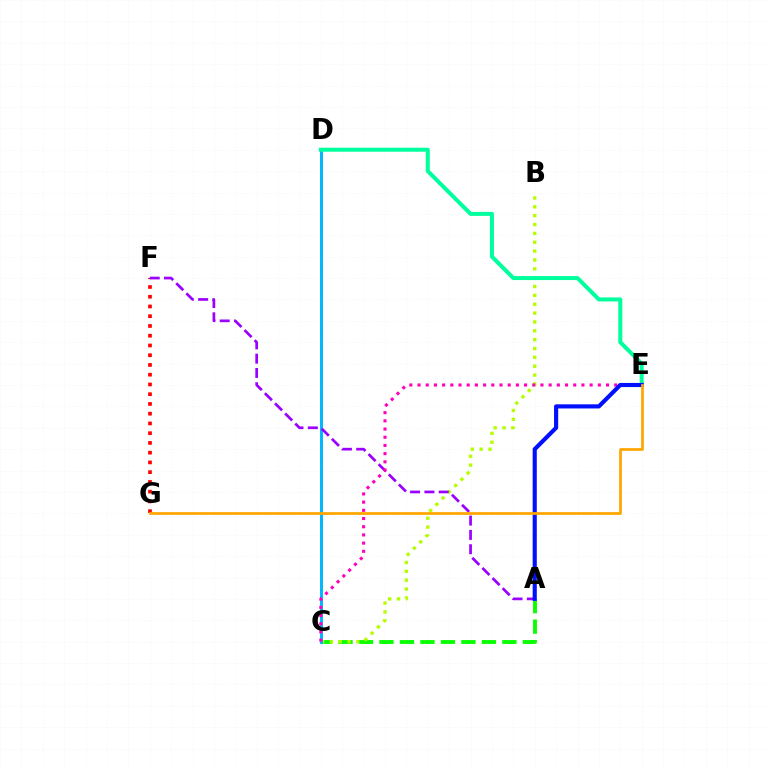{('F', 'G'): [{'color': '#ff0000', 'line_style': 'dotted', 'thickness': 2.65}], ('A', 'C'): [{'color': '#08ff00', 'line_style': 'dashed', 'thickness': 2.78}], ('B', 'C'): [{'color': '#b3ff00', 'line_style': 'dotted', 'thickness': 2.41}], ('C', 'D'): [{'color': '#00b5ff', 'line_style': 'solid', 'thickness': 2.1}], ('A', 'F'): [{'color': '#9b00ff', 'line_style': 'dashed', 'thickness': 1.94}], ('C', 'E'): [{'color': '#ff00bd', 'line_style': 'dotted', 'thickness': 2.23}], ('D', 'E'): [{'color': '#00ff9d', 'line_style': 'solid', 'thickness': 2.88}], ('A', 'E'): [{'color': '#0010ff', 'line_style': 'solid', 'thickness': 2.98}], ('E', 'G'): [{'color': '#ffa500', 'line_style': 'solid', 'thickness': 1.96}]}